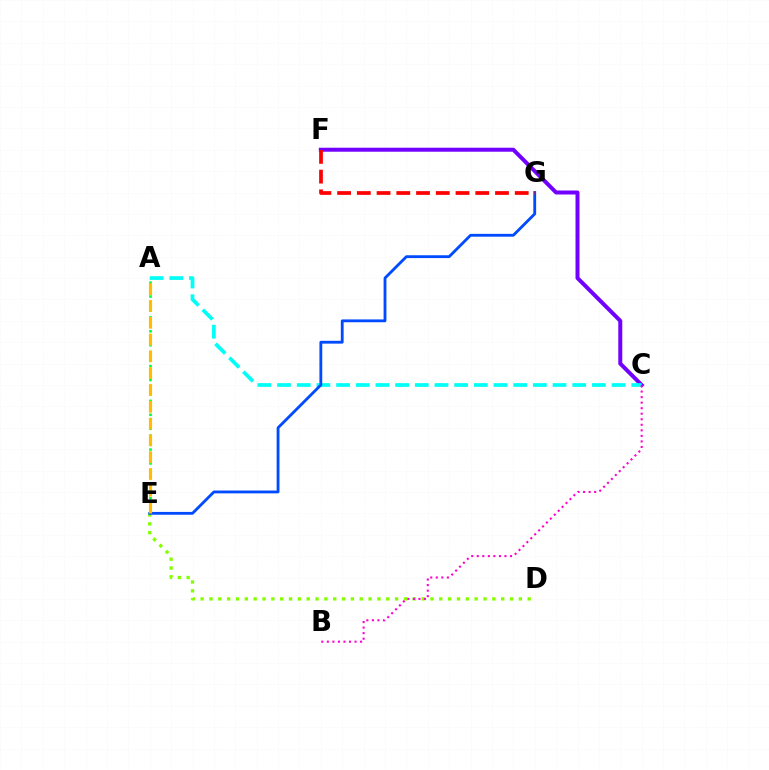{('D', 'E'): [{'color': '#84ff00', 'line_style': 'dotted', 'thickness': 2.4}], ('C', 'F'): [{'color': '#7200ff', 'line_style': 'solid', 'thickness': 2.87}], ('A', 'C'): [{'color': '#00fff6', 'line_style': 'dashed', 'thickness': 2.67}], ('B', 'C'): [{'color': '#ff00cf', 'line_style': 'dotted', 'thickness': 1.5}], ('A', 'E'): [{'color': '#00ff39', 'line_style': 'dotted', 'thickness': 1.89}, {'color': '#ffbd00', 'line_style': 'dashed', 'thickness': 2.28}], ('E', 'G'): [{'color': '#004bff', 'line_style': 'solid', 'thickness': 2.03}], ('F', 'G'): [{'color': '#ff0000', 'line_style': 'dashed', 'thickness': 2.68}]}